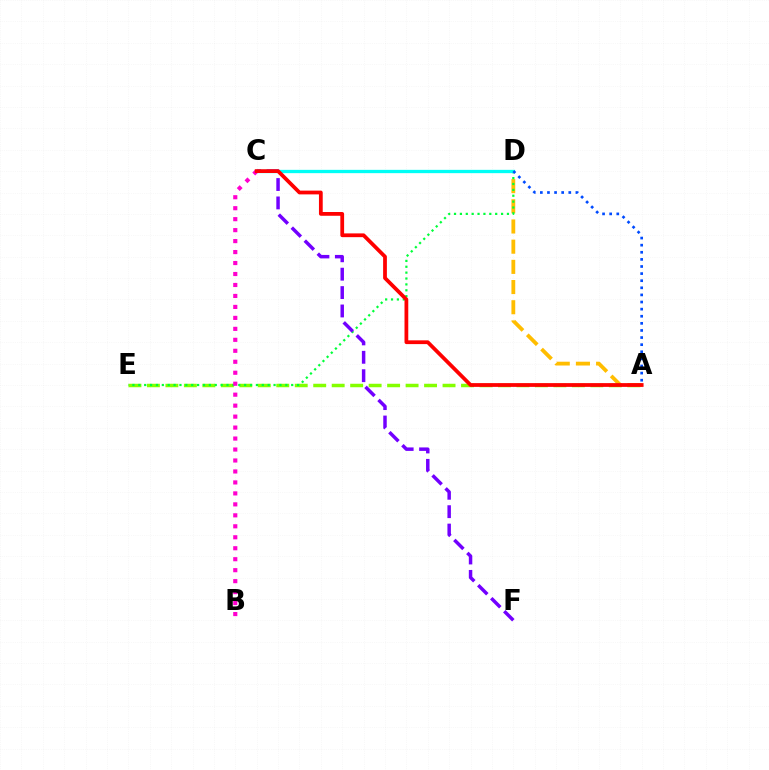{('A', 'E'): [{'color': '#84ff00', 'line_style': 'dashed', 'thickness': 2.51}], ('A', 'D'): [{'color': '#ffbd00', 'line_style': 'dashed', 'thickness': 2.74}, {'color': '#004bff', 'line_style': 'dotted', 'thickness': 1.93}], ('D', 'E'): [{'color': '#00ff39', 'line_style': 'dotted', 'thickness': 1.6}], ('C', 'F'): [{'color': '#7200ff', 'line_style': 'dashed', 'thickness': 2.5}], ('C', 'D'): [{'color': '#00fff6', 'line_style': 'solid', 'thickness': 2.38}], ('B', 'C'): [{'color': '#ff00cf', 'line_style': 'dotted', 'thickness': 2.98}], ('A', 'C'): [{'color': '#ff0000', 'line_style': 'solid', 'thickness': 2.71}]}